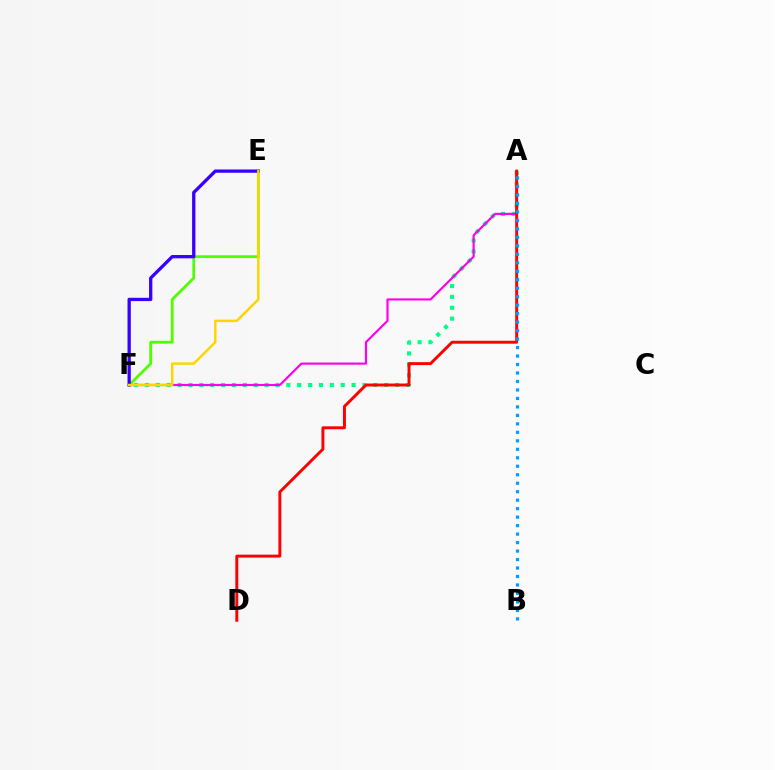{('E', 'F'): [{'color': '#4fff00', 'line_style': 'solid', 'thickness': 2.02}, {'color': '#3700ff', 'line_style': 'solid', 'thickness': 2.37}, {'color': '#ffd500', 'line_style': 'solid', 'thickness': 1.78}], ('A', 'F'): [{'color': '#00ff86', 'line_style': 'dotted', 'thickness': 2.96}, {'color': '#ff00ed', 'line_style': 'solid', 'thickness': 1.56}], ('A', 'D'): [{'color': '#ff0000', 'line_style': 'solid', 'thickness': 2.12}], ('A', 'B'): [{'color': '#009eff', 'line_style': 'dotted', 'thickness': 2.3}]}